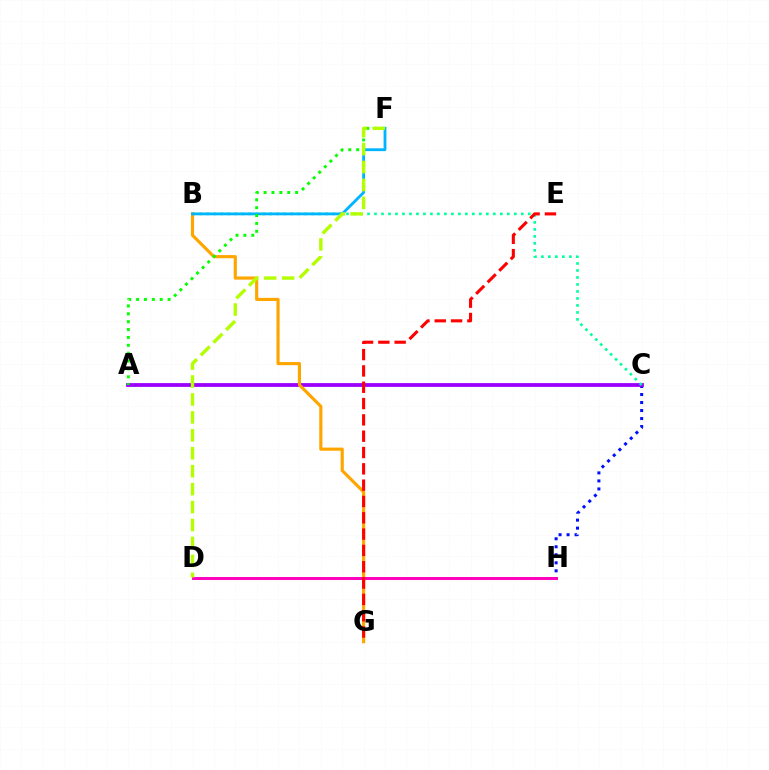{('C', 'H'): [{'color': '#0010ff', 'line_style': 'dotted', 'thickness': 2.18}], ('A', 'C'): [{'color': '#9b00ff', 'line_style': 'solid', 'thickness': 2.73}], ('B', 'C'): [{'color': '#00ff9d', 'line_style': 'dotted', 'thickness': 1.9}], ('B', 'G'): [{'color': '#ffa500', 'line_style': 'solid', 'thickness': 2.27}], ('D', 'H'): [{'color': '#ff00bd', 'line_style': 'solid', 'thickness': 2.13}], ('B', 'F'): [{'color': '#00b5ff', 'line_style': 'solid', 'thickness': 2.03}], ('A', 'F'): [{'color': '#08ff00', 'line_style': 'dotted', 'thickness': 2.14}], ('D', 'F'): [{'color': '#b3ff00', 'line_style': 'dashed', 'thickness': 2.44}], ('E', 'G'): [{'color': '#ff0000', 'line_style': 'dashed', 'thickness': 2.22}]}